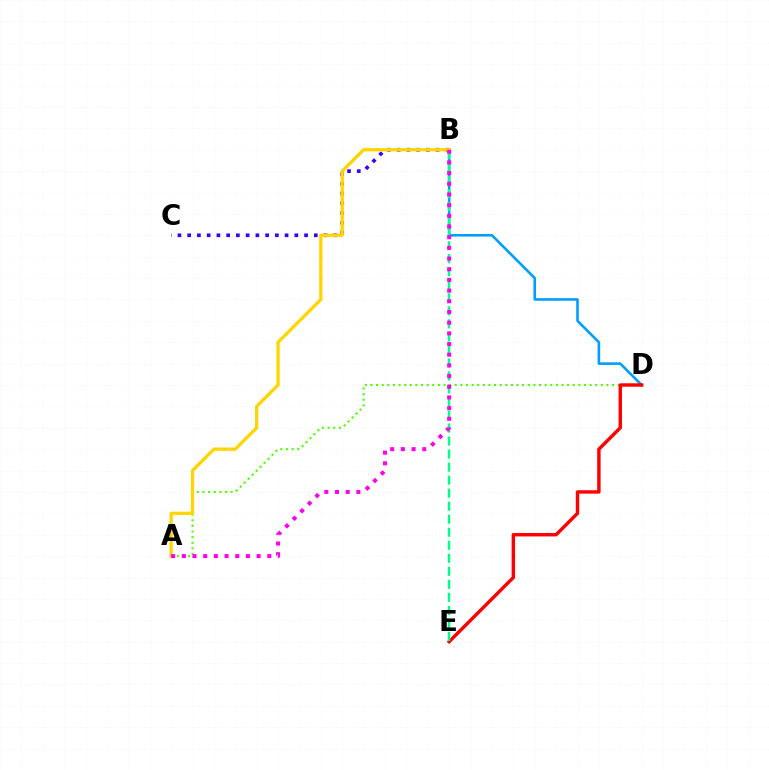{('B', 'D'): [{'color': '#009eff', 'line_style': 'solid', 'thickness': 1.87}], ('B', 'C'): [{'color': '#3700ff', 'line_style': 'dotted', 'thickness': 2.65}], ('A', 'D'): [{'color': '#4fff00', 'line_style': 'dotted', 'thickness': 1.53}], ('D', 'E'): [{'color': '#ff0000', 'line_style': 'solid', 'thickness': 2.45}], ('B', 'E'): [{'color': '#00ff86', 'line_style': 'dashed', 'thickness': 1.77}], ('A', 'B'): [{'color': '#ffd500', 'line_style': 'solid', 'thickness': 2.36}, {'color': '#ff00ed', 'line_style': 'dotted', 'thickness': 2.9}]}